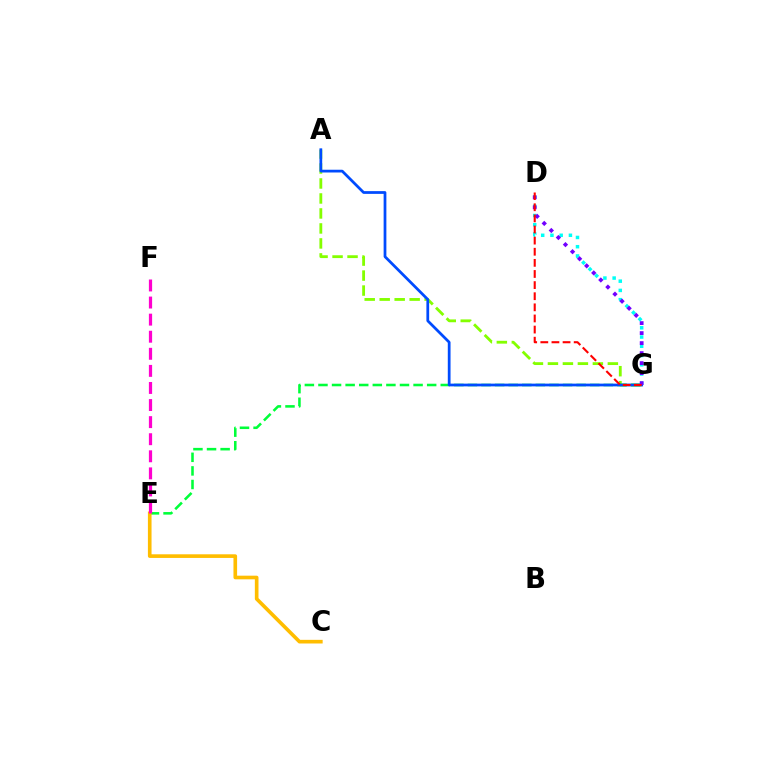{('A', 'G'): [{'color': '#84ff00', 'line_style': 'dashed', 'thickness': 2.04}, {'color': '#004bff', 'line_style': 'solid', 'thickness': 1.98}], ('E', 'G'): [{'color': '#00ff39', 'line_style': 'dashed', 'thickness': 1.85}], ('C', 'E'): [{'color': '#ffbd00', 'line_style': 'solid', 'thickness': 2.62}], ('D', 'G'): [{'color': '#00fff6', 'line_style': 'dotted', 'thickness': 2.51}, {'color': '#7200ff', 'line_style': 'dotted', 'thickness': 2.72}, {'color': '#ff0000', 'line_style': 'dashed', 'thickness': 1.51}], ('E', 'F'): [{'color': '#ff00cf', 'line_style': 'dashed', 'thickness': 2.32}]}